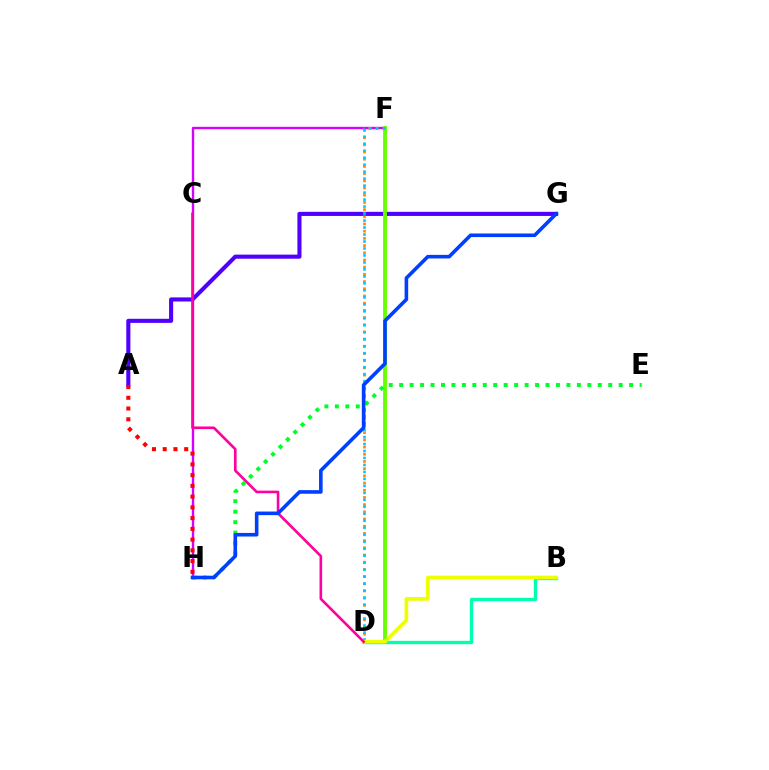{('F', 'H'): [{'color': '#d600ff', 'line_style': 'solid', 'thickness': 1.72}], ('A', 'G'): [{'color': '#4f00ff', 'line_style': 'solid', 'thickness': 2.95}], ('D', 'F'): [{'color': '#66ff00', 'line_style': 'solid', 'thickness': 2.79}, {'color': '#ff8800', 'line_style': 'dotted', 'thickness': 1.96}, {'color': '#00c7ff', 'line_style': 'dotted', 'thickness': 1.9}], ('E', 'H'): [{'color': '#00ff27', 'line_style': 'dotted', 'thickness': 2.84}], ('B', 'D'): [{'color': '#00ffaf', 'line_style': 'solid', 'thickness': 2.41}, {'color': '#eeff00', 'line_style': 'solid', 'thickness': 2.65}], ('C', 'D'): [{'color': '#ff00a0', 'line_style': 'solid', 'thickness': 1.9}], ('A', 'H'): [{'color': '#ff0000', 'line_style': 'dotted', 'thickness': 2.92}], ('G', 'H'): [{'color': '#003fff', 'line_style': 'solid', 'thickness': 2.59}]}